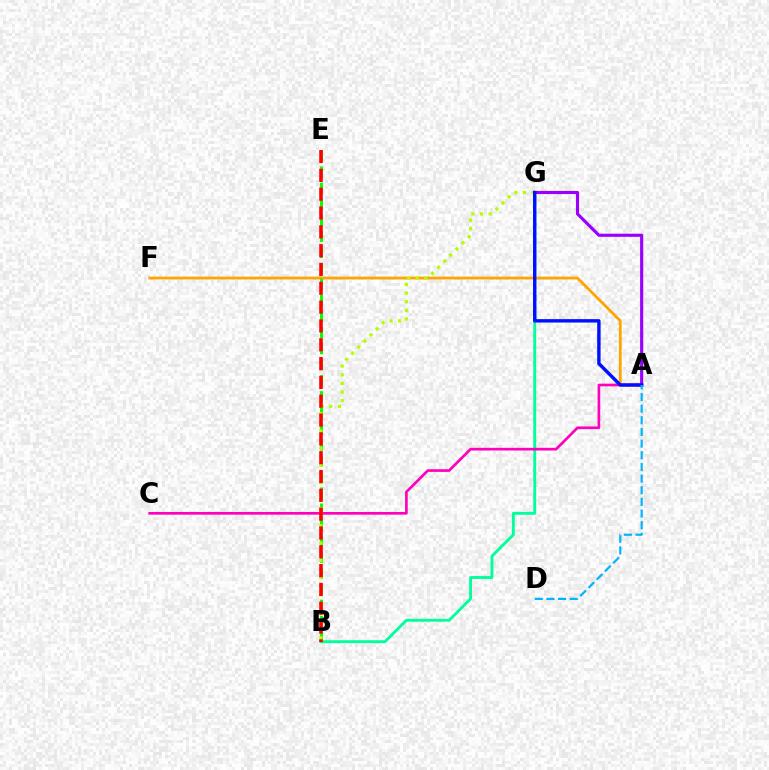{('B', 'G'): [{'color': '#00ff9d', 'line_style': 'solid', 'thickness': 2.07}, {'color': '#b3ff00', 'line_style': 'dotted', 'thickness': 2.34}], ('A', 'F'): [{'color': '#ffa500', 'line_style': 'solid', 'thickness': 2.02}], ('A', 'C'): [{'color': '#ff00bd', 'line_style': 'solid', 'thickness': 1.93}], ('B', 'E'): [{'color': '#08ff00', 'line_style': 'dashed', 'thickness': 2.18}, {'color': '#ff0000', 'line_style': 'dashed', 'thickness': 2.56}], ('A', 'G'): [{'color': '#9b00ff', 'line_style': 'solid', 'thickness': 2.26}, {'color': '#0010ff', 'line_style': 'solid', 'thickness': 2.45}], ('A', 'D'): [{'color': '#00b5ff', 'line_style': 'dashed', 'thickness': 1.58}]}